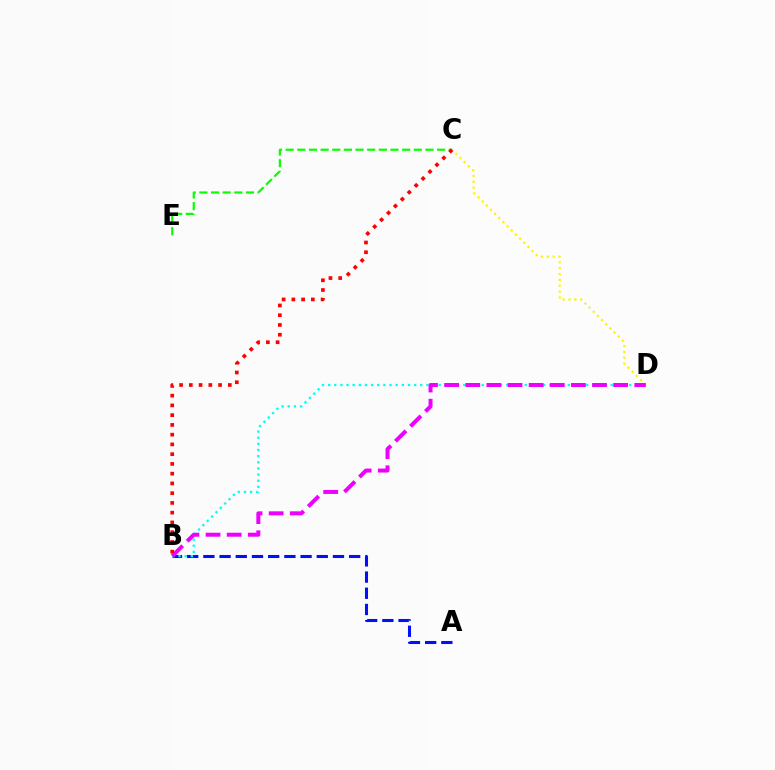{('A', 'B'): [{'color': '#0010ff', 'line_style': 'dashed', 'thickness': 2.2}], ('C', 'D'): [{'color': '#fcf500', 'line_style': 'dotted', 'thickness': 1.59}], ('C', 'E'): [{'color': '#08ff00', 'line_style': 'dashed', 'thickness': 1.58}], ('B', 'D'): [{'color': '#00fff6', 'line_style': 'dotted', 'thickness': 1.67}, {'color': '#ee00ff', 'line_style': 'dashed', 'thickness': 2.87}], ('B', 'C'): [{'color': '#ff0000', 'line_style': 'dotted', 'thickness': 2.65}]}